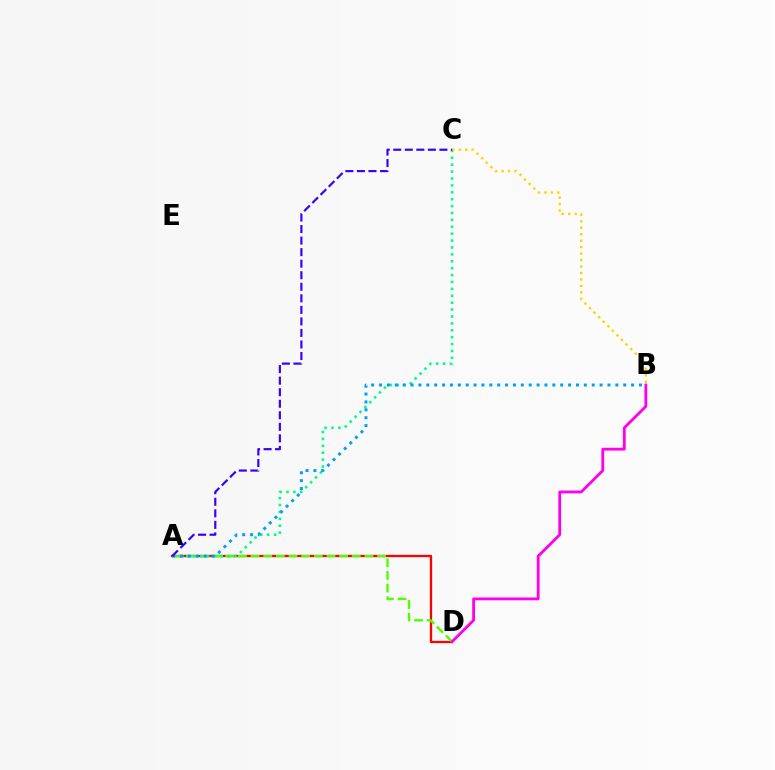{('A', 'D'): [{'color': '#ff0000', 'line_style': 'solid', 'thickness': 1.65}, {'color': '#4fff00', 'line_style': 'dashed', 'thickness': 1.72}], ('A', 'C'): [{'color': '#00ff86', 'line_style': 'dotted', 'thickness': 1.87}, {'color': '#3700ff', 'line_style': 'dashed', 'thickness': 1.57}], ('A', 'B'): [{'color': '#009eff', 'line_style': 'dotted', 'thickness': 2.14}], ('B', 'D'): [{'color': '#ff00ed', 'line_style': 'solid', 'thickness': 2.02}], ('B', 'C'): [{'color': '#ffd500', 'line_style': 'dotted', 'thickness': 1.75}]}